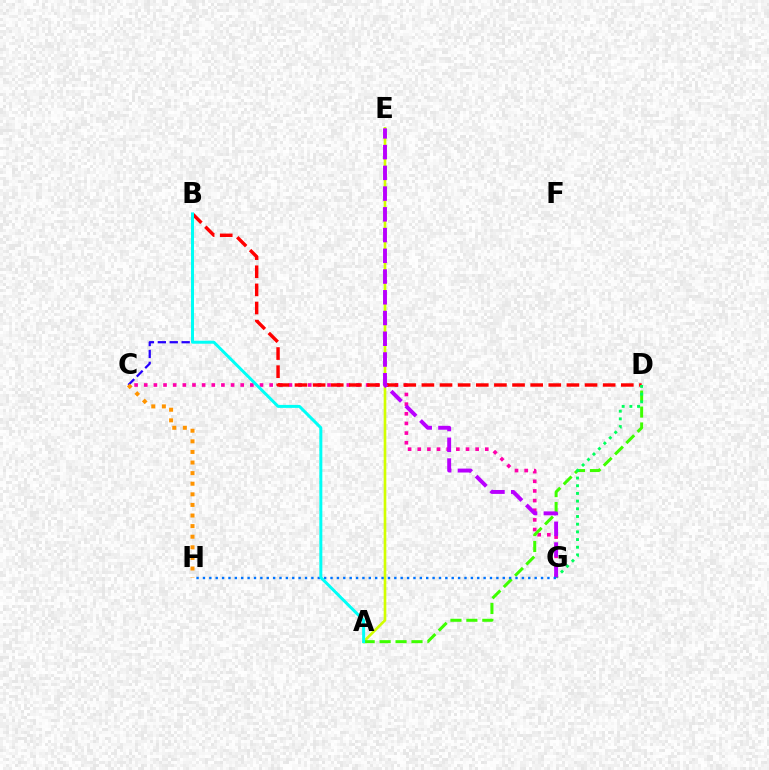{('C', 'G'): [{'color': '#ff00ac', 'line_style': 'dotted', 'thickness': 2.62}], ('A', 'E'): [{'color': '#d1ff00', 'line_style': 'solid', 'thickness': 1.9}], ('B', 'D'): [{'color': '#ff0000', 'line_style': 'dashed', 'thickness': 2.46}], ('A', 'D'): [{'color': '#3dff00', 'line_style': 'dashed', 'thickness': 2.17}], ('B', 'C'): [{'color': '#2500ff', 'line_style': 'dashed', 'thickness': 1.62}], ('C', 'H'): [{'color': '#ff9400', 'line_style': 'dotted', 'thickness': 2.88}], ('D', 'G'): [{'color': '#00ff5c', 'line_style': 'dotted', 'thickness': 2.09}], ('E', 'G'): [{'color': '#b900ff', 'line_style': 'dashed', 'thickness': 2.82}], ('G', 'H'): [{'color': '#0074ff', 'line_style': 'dotted', 'thickness': 1.73}], ('A', 'B'): [{'color': '#00fff6', 'line_style': 'solid', 'thickness': 2.15}]}